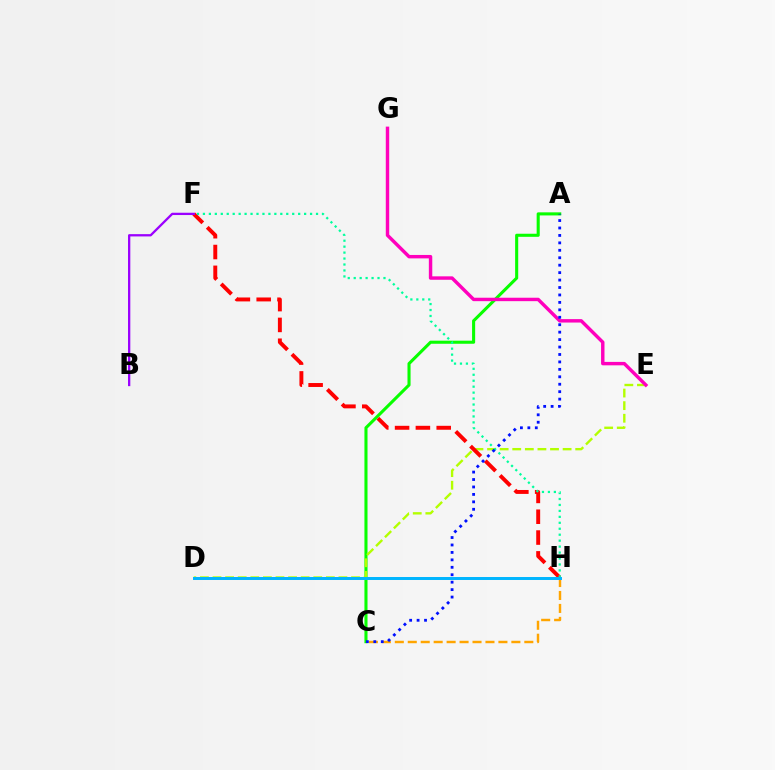{('A', 'C'): [{'color': '#08ff00', 'line_style': 'solid', 'thickness': 2.22}, {'color': '#0010ff', 'line_style': 'dotted', 'thickness': 2.02}], ('D', 'E'): [{'color': '#b3ff00', 'line_style': 'dashed', 'thickness': 1.71}], ('E', 'G'): [{'color': '#ff00bd', 'line_style': 'solid', 'thickness': 2.47}], ('C', 'H'): [{'color': '#ffa500', 'line_style': 'dashed', 'thickness': 1.76}], ('F', 'H'): [{'color': '#ff0000', 'line_style': 'dashed', 'thickness': 2.83}, {'color': '#00ff9d', 'line_style': 'dotted', 'thickness': 1.62}], ('D', 'H'): [{'color': '#00b5ff', 'line_style': 'solid', 'thickness': 2.14}], ('B', 'F'): [{'color': '#9b00ff', 'line_style': 'solid', 'thickness': 1.65}]}